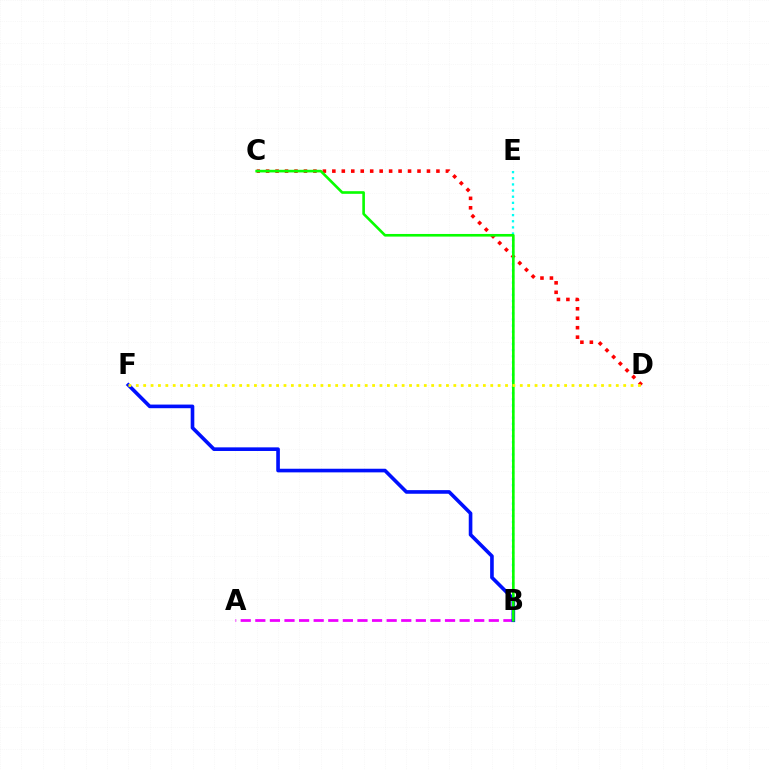{('C', 'D'): [{'color': '#ff0000', 'line_style': 'dotted', 'thickness': 2.57}], ('A', 'B'): [{'color': '#ee00ff', 'line_style': 'dashed', 'thickness': 1.98}], ('B', 'E'): [{'color': '#00fff6', 'line_style': 'dotted', 'thickness': 1.67}], ('B', 'F'): [{'color': '#0010ff', 'line_style': 'solid', 'thickness': 2.61}], ('B', 'C'): [{'color': '#08ff00', 'line_style': 'solid', 'thickness': 1.9}], ('D', 'F'): [{'color': '#fcf500', 'line_style': 'dotted', 'thickness': 2.01}]}